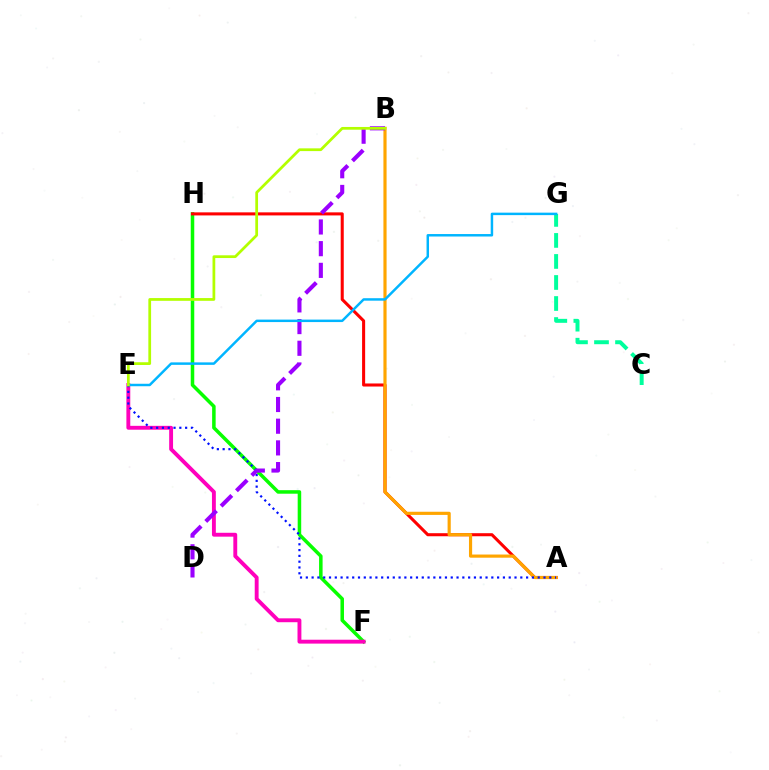{('C', 'G'): [{'color': '#00ff9d', 'line_style': 'dashed', 'thickness': 2.86}], ('F', 'H'): [{'color': '#08ff00', 'line_style': 'solid', 'thickness': 2.54}], ('A', 'H'): [{'color': '#ff0000', 'line_style': 'solid', 'thickness': 2.2}], ('E', 'F'): [{'color': '#ff00bd', 'line_style': 'solid', 'thickness': 2.79}], ('A', 'B'): [{'color': '#ffa500', 'line_style': 'solid', 'thickness': 2.28}], ('A', 'E'): [{'color': '#0010ff', 'line_style': 'dotted', 'thickness': 1.58}], ('B', 'D'): [{'color': '#9b00ff', 'line_style': 'dashed', 'thickness': 2.95}], ('E', 'G'): [{'color': '#00b5ff', 'line_style': 'solid', 'thickness': 1.78}], ('B', 'E'): [{'color': '#b3ff00', 'line_style': 'solid', 'thickness': 1.98}]}